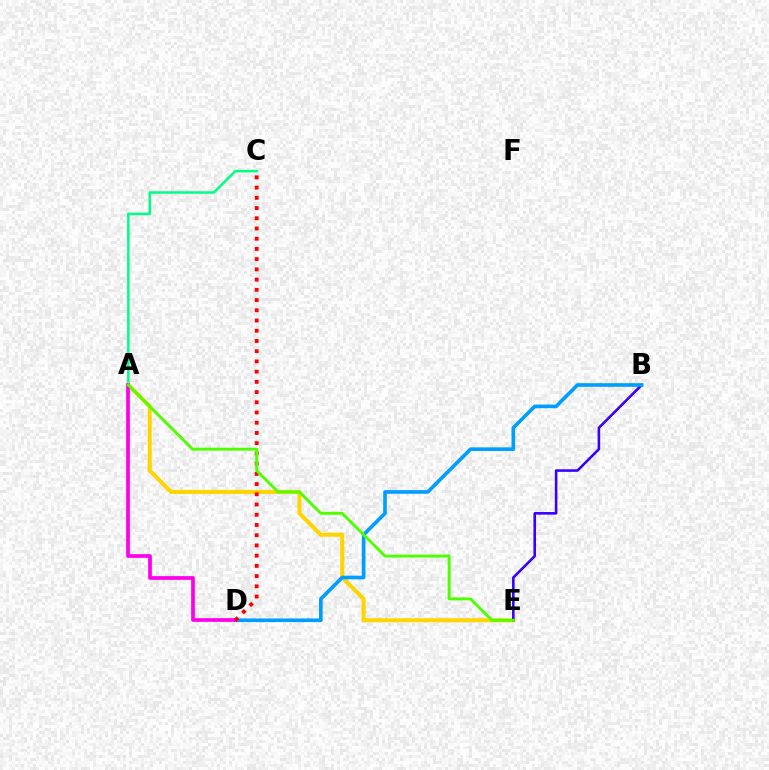{('A', 'C'): [{'color': '#00ff86', 'line_style': 'solid', 'thickness': 1.8}], ('A', 'E'): [{'color': '#ffd500', 'line_style': 'solid', 'thickness': 2.89}, {'color': '#4fff00', 'line_style': 'solid', 'thickness': 2.1}], ('B', 'E'): [{'color': '#3700ff', 'line_style': 'solid', 'thickness': 1.86}], ('B', 'D'): [{'color': '#009eff', 'line_style': 'solid', 'thickness': 2.62}], ('A', 'D'): [{'color': '#ff00ed', 'line_style': 'solid', 'thickness': 2.68}], ('C', 'D'): [{'color': '#ff0000', 'line_style': 'dotted', 'thickness': 2.78}]}